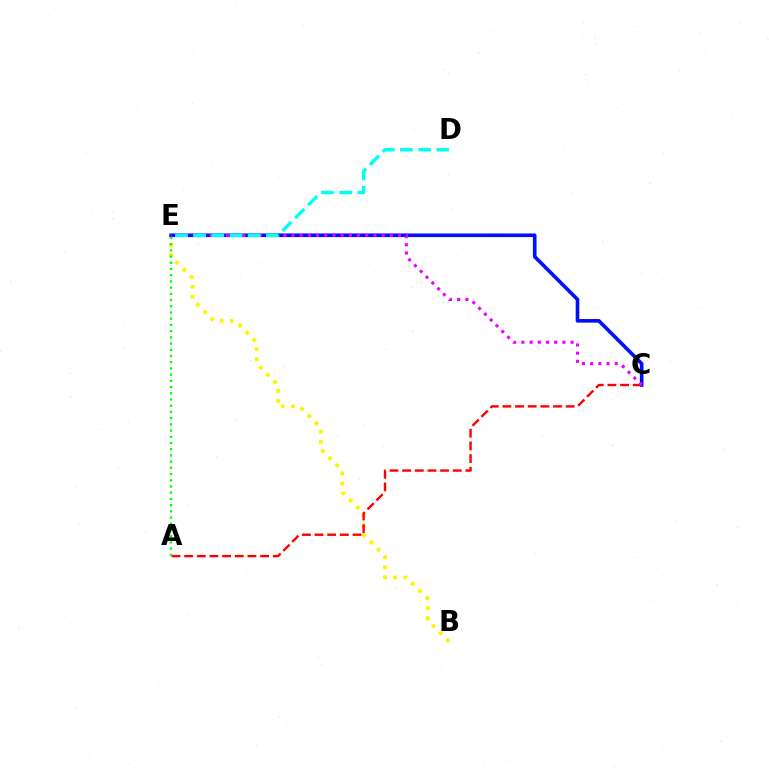{('B', 'E'): [{'color': '#fcf500', 'line_style': 'dotted', 'thickness': 2.76}], ('A', 'C'): [{'color': '#ff0000', 'line_style': 'dashed', 'thickness': 1.72}], ('C', 'E'): [{'color': '#0010ff', 'line_style': 'solid', 'thickness': 2.61}, {'color': '#ee00ff', 'line_style': 'dotted', 'thickness': 2.23}], ('D', 'E'): [{'color': '#00fff6', 'line_style': 'dashed', 'thickness': 2.47}], ('A', 'E'): [{'color': '#08ff00', 'line_style': 'dotted', 'thickness': 1.69}]}